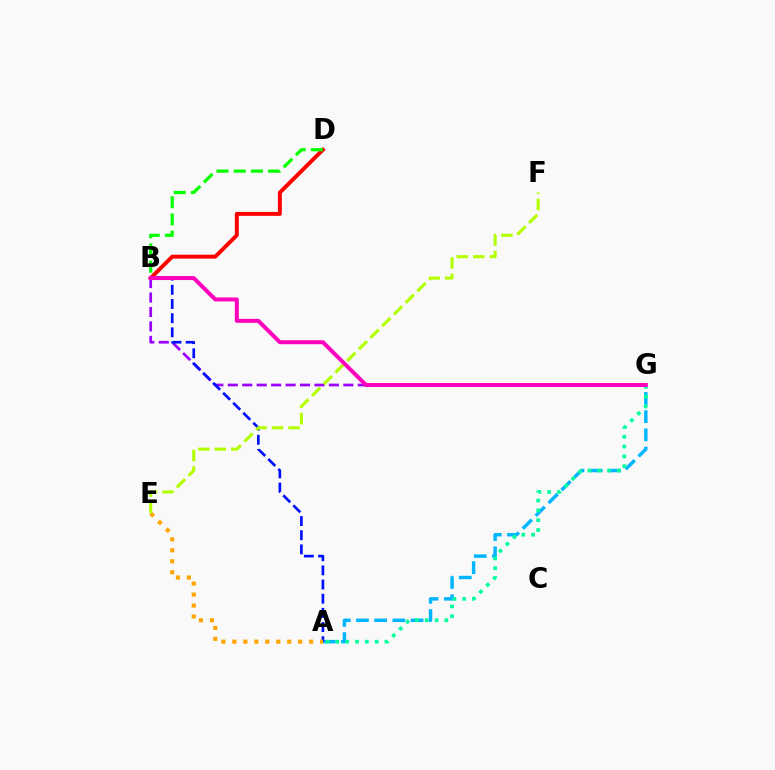{('A', 'G'): [{'color': '#00b5ff', 'line_style': 'dashed', 'thickness': 2.47}, {'color': '#00ff9d', 'line_style': 'dotted', 'thickness': 2.67}], ('B', 'D'): [{'color': '#ff0000', 'line_style': 'solid', 'thickness': 2.84}, {'color': '#08ff00', 'line_style': 'dashed', 'thickness': 2.34}], ('B', 'G'): [{'color': '#9b00ff', 'line_style': 'dashed', 'thickness': 1.96}, {'color': '#ff00bd', 'line_style': 'solid', 'thickness': 2.86}], ('A', 'B'): [{'color': '#0010ff', 'line_style': 'dashed', 'thickness': 1.92}], ('A', 'E'): [{'color': '#ffa500', 'line_style': 'dotted', 'thickness': 2.98}], ('E', 'F'): [{'color': '#b3ff00', 'line_style': 'dashed', 'thickness': 2.24}]}